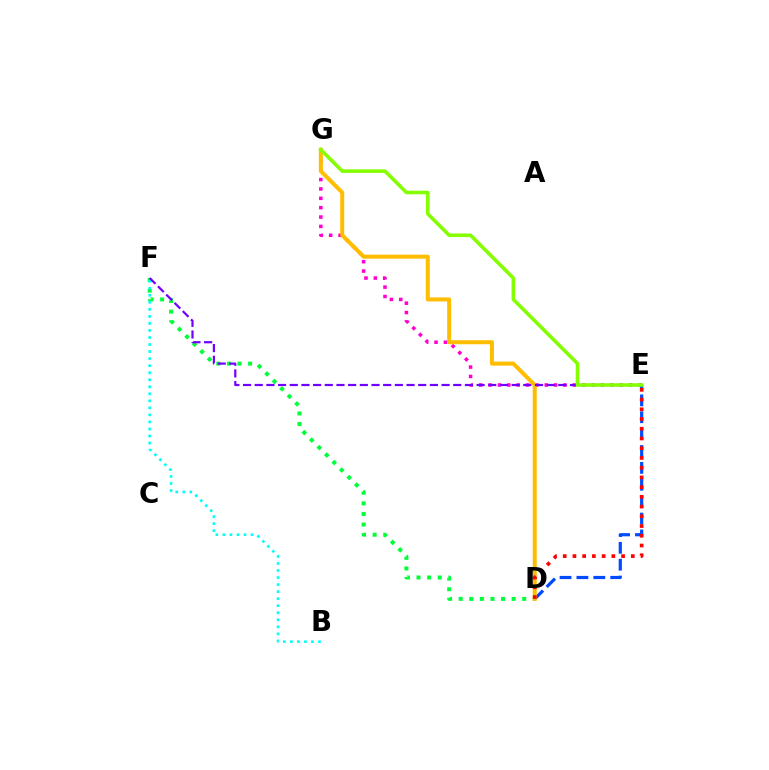{('D', 'F'): [{'color': '#00ff39', 'line_style': 'dotted', 'thickness': 2.88}], ('E', 'G'): [{'color': '#ff00cf', 'line_style': 'dotted', 'thickness': 2.54}, {'color': '#84ff00', 'line_style': 'solid', 'thickness': 2.56}], ('D', 'E'): [{'color': '#004bff', 'line_style': 'dashed', 'thickness': 2.29}, {'color': '#ff0000', 'line_style': 'dotted', 'thickness': 2.64}], ('D', 'G'): [{'color': '#ffbd00', 'line_style': 'solid', 'thickness': 2.9}], ('B', 'F'): [{'color': '#00fff6', 'line_style': 'dotted', 'thickness': 1.91}], ('E', 'F'): [{'color': '#7200ff', 'line_style': 'dashed', 'thickness': 1.59}]}